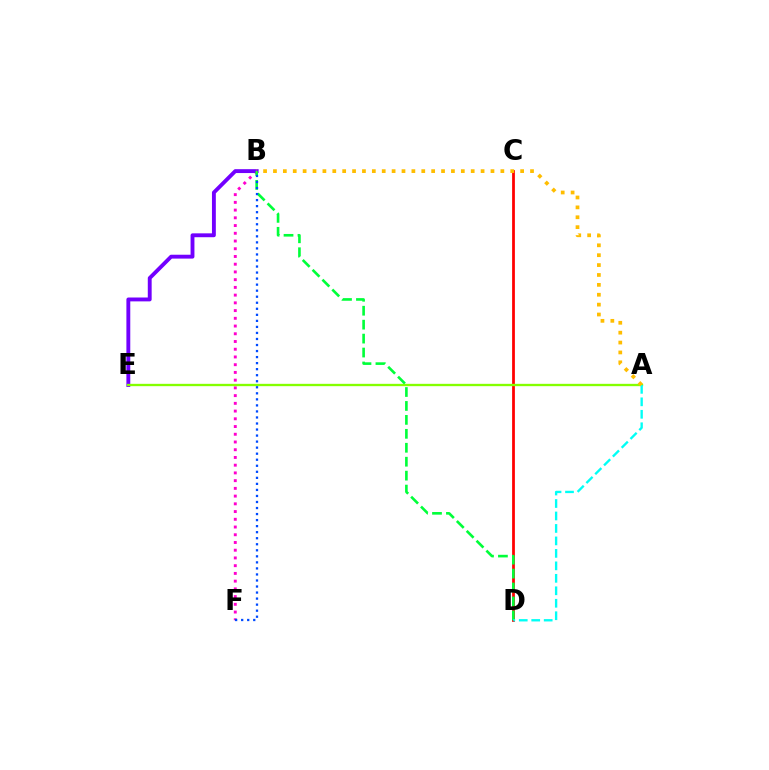{('B', 'F'): [{'color': '#ff00cf', 'line_style': 'dotted', 'thickness': 2.1}, {'color': '#004bff', 'line_style': 'dotted', 'thickness': 1.64}], ('B', 'E'): [{'color': '#7200ff', 'line_style': 'solid', 'thickness': 2.79}], ('C', 'D'): [{'color': '#ff0000', 'line_style': 'solid', 'thickness': 1.99}], ('A', 'E'): [{'color': '#84ff00', 'line_style': 'solid', 'thickness': 1.68}], ('B', 'D'): [{'color': '#00ff39', 'line_style': 'dashed', 'thickness': 1.89}], ('A', 'D'): [{'color': '#00fff6', 'line_style': 'dashed', 'thickness': 1.69}], ('A', 'B'): [{'color': '#ffbd00', 'line_style': 'dotted', 'thickness': 2.69}]}